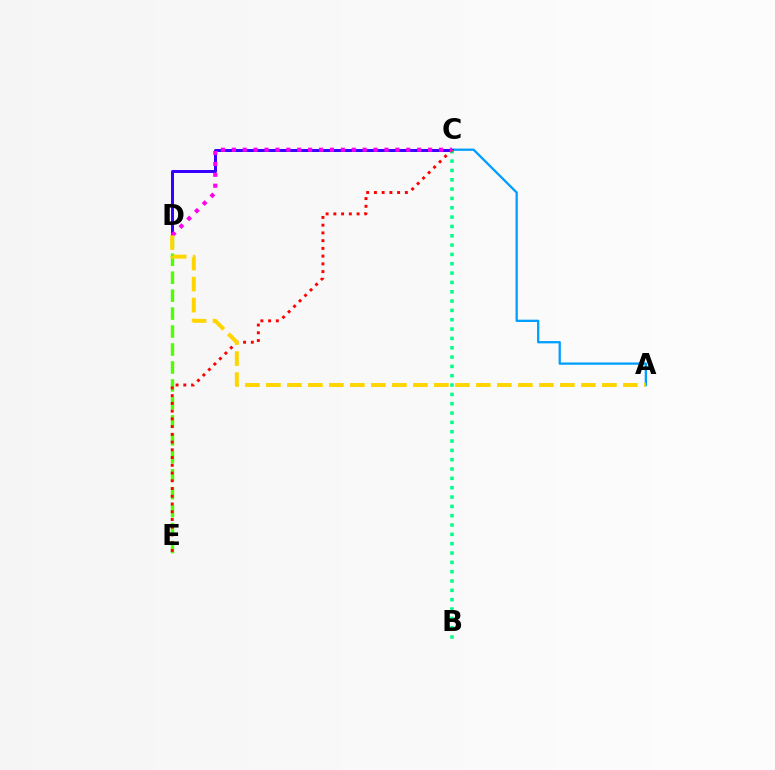{('A', 'C'): [{'color': '#009eff', 'line_style': 'solid', 'thickness': 1.65}], ('D', 'E'): [{'color': '#4fff00', 'line_style': 'dashed', 'thickness': 2.44}], ('C', 'D'): [{'color': '#3700ff', 'line_style': 'solid', 'thickness': 2.16}, {'color': '#ff00ed', 'line_style': 'dotted', 'thickness': 2.96}], ('B', 'C'): [{'color': '#00ff86', 'line_style': 'dotted', 'thickness': 2.54}], ('C', 'E'): [{'color': '#ff0000', 'line_style': 'dotted', 'thickness': 2.1}], ('A', 'D'): [{'color': '#ffd500', 'line_style': 'dashed', 'thickness': 2.85}]}